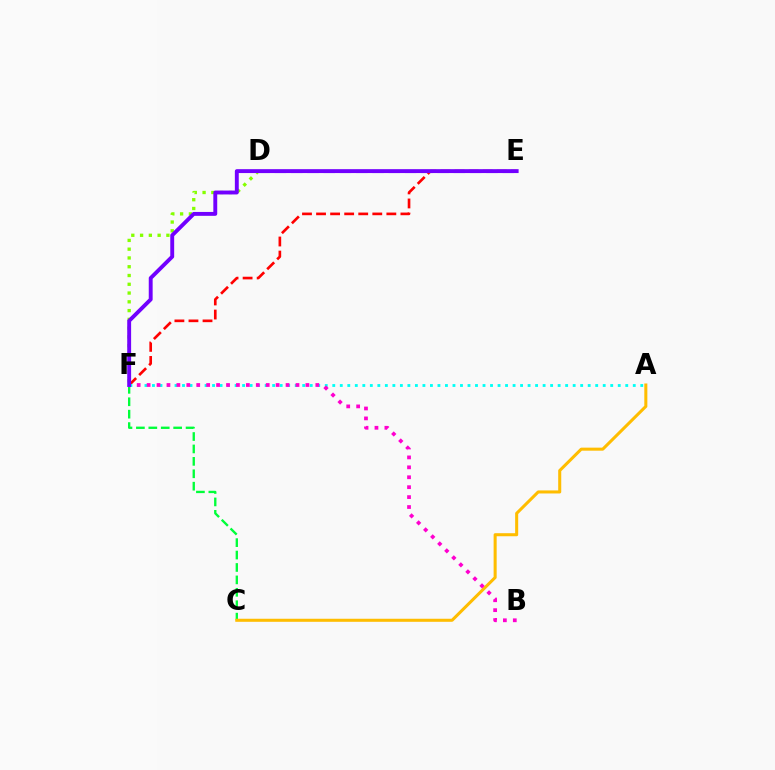{('D', 'F'): [{'color': '#84ff00', 'line_style': 'dotted', 'thickness': 2.38}], ('E', 'F'): [{'color': '#ff0000', 'line_style': 'dashed', 'thickness': 1.91}, {'color': '#7200ff', 'line_style': 'solid', 'thickness': 2.8}], ('A', 'F'): [{'color': '#00fff6', 'line_style': 'dotted', 'thickness': 2.04}], ('C', 'F'): [{'color': '#00ff39', 'line_style': 'dashed', 'thickness': 1.69}], ('A', 'C'): [{'color': '#ffbd00', 'line_style': 'solid', 'thickness': 2.19}], ('D', 'E'): [{'color': '#004bff', 'line_style': 'dashed', 'thickness': 2.21}], ('B', 'F'): [{'color': '#ff00cf', 'line_style': 'dotted', 'thickness': 2.7}]}